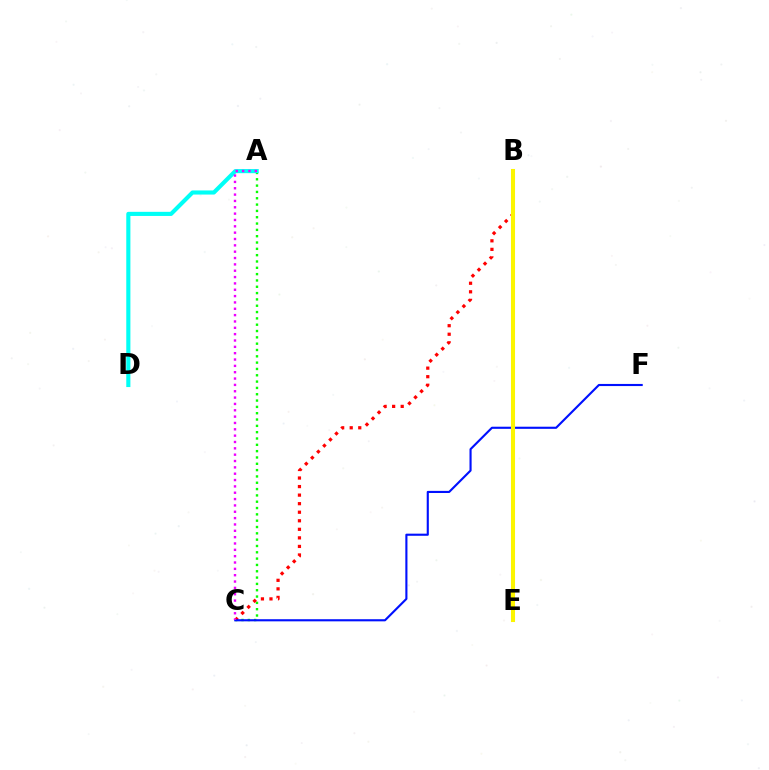{('A', 'C'): [{'color': '#08ff00', 'line_style': 'dotted', 'thickness': 1.72}, {'color': '#ee00ff', 'line_style': 'dotted', 'thickness': 1.72}], ('B', 'C'): [{'color': '#ff0000', 'line_style': 'dotted', 'thickness': 2.32}], ('A', 'D'): [{'color': '#00fff6', 'line_style': 'solid', 'thickness': 2.97}], ('C', 'F'): [{'color': '#0010ff', 'line_style': 'solid', 'thickness': 1.53}], ('B', 'E'): [{'color': '#fcf500', 'line_style': 'solid', 'thickness': 2.93}]}